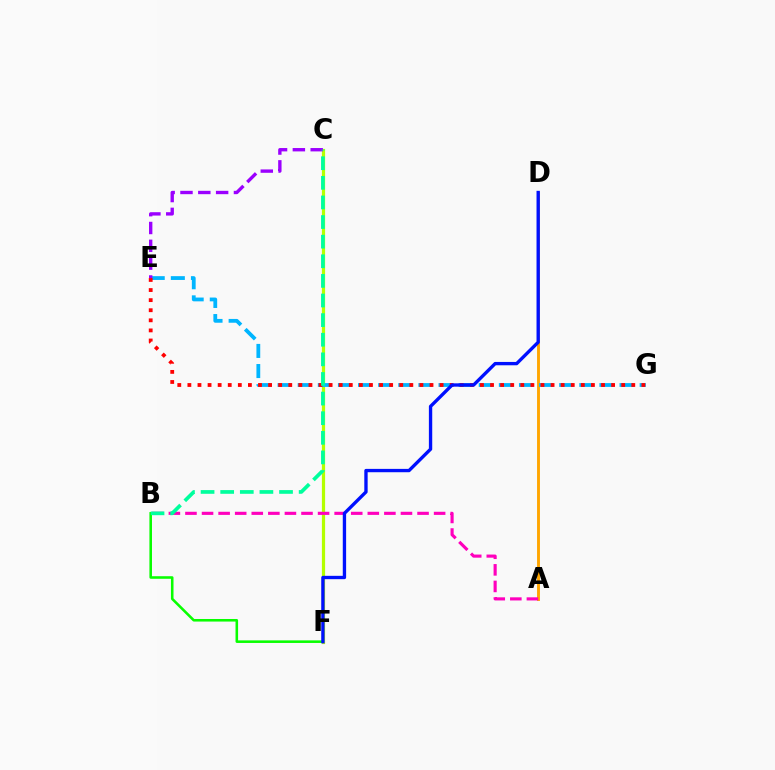{('A', 'D'): [{'color': '#ffa500', 'line_style': 'solid', 'thickness': 2.09}], ('B', 'F'): [{'color': '#08ff00', 'line_style': 'solid', 'thickness': 1.85}], ('C', 'F'): [{'color': '#b3ff00', 'line_style': 'solid', 'thickness': 2.31}], ('E', 'G'): [{'color': '#00b5ff', 'line_style': 'dashed', 'thickness': 2.73}, {'color': '#ff0000', 'line_style': 'dotted', 'thickness': 2.74}], ('A', 'B'): [{'color': '#ff00bd', 'line_style': 'dashed', 'thickness': 2.25}], ('C', 'E'): [{'color': '#9b00ff', 'line_style': 'dashed', 'thickness': 2.42}], ('B', 'C'): [{'color': '#00ff9d', 'line_style': 'dashed', 'thickness': 2.66}], ('D', 'F'): [{'color': '#0010ff', 'line_style': 'solid', 'thickness': 2.41}]}